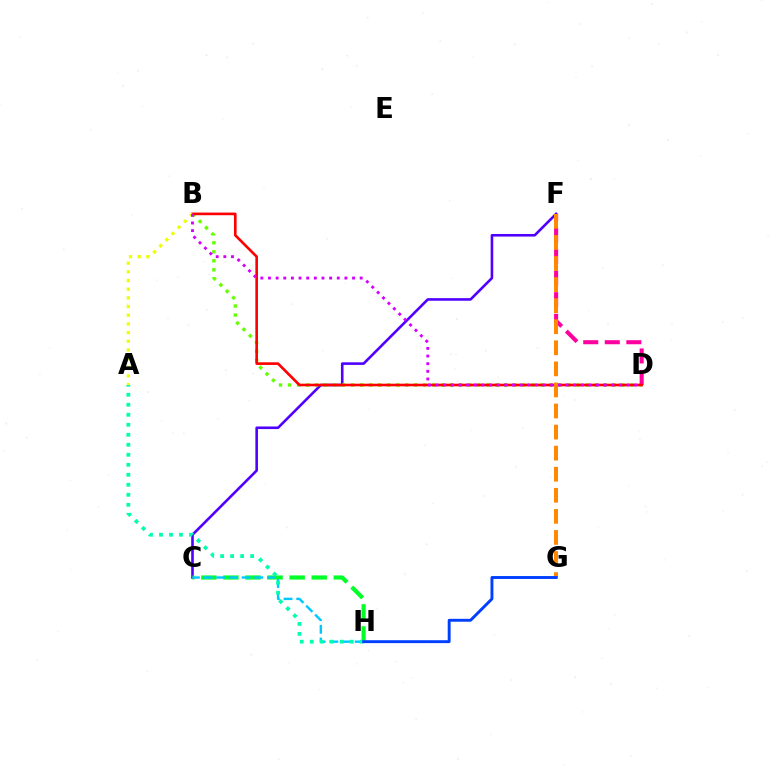{('C', 'F'): [{'color': '#4f00ff', 'line_style': 'solid', 'thickness': 1.87}], ('B', 'D'): [{'color': '#66ff00', 'line_style': 'dotted', 'thickness': 2.45}, {'color': '#ff0000', 'line_style': 'solid', 'thickness': 1.9}, {'color': '#d600ff', 'line_style': 'dotted', 'thickness': 2.08}], ('D', 'F'): [{'color': '#ff00a0', 'line_style': 'dashed', 'thickness': 2.93}], ('C', 'H'): [{'color': '#00ff27', 'line_style': 'dashed', 'thickness': 3.0}, {'color': '#00c7ff', 'line_style': 'dashed', 'thickness': 1.72}], ('A', 'H'): [{'color': '#00ffaf', 'line_style': 'dotted', 'thickness': 2.72}], ('F', 'G'): [{'color': '#ff8800', 'line_style': 'dashed', 'thickness': 2.86}], ('A', 'B'): [{'color': '#eeff00', 'line_style': 'dotted', 'thickness': 2.36}], ('G', 'H'): [{'color': '#003fff', 'line_style': 'solid', 'thickness': 2.09}]}